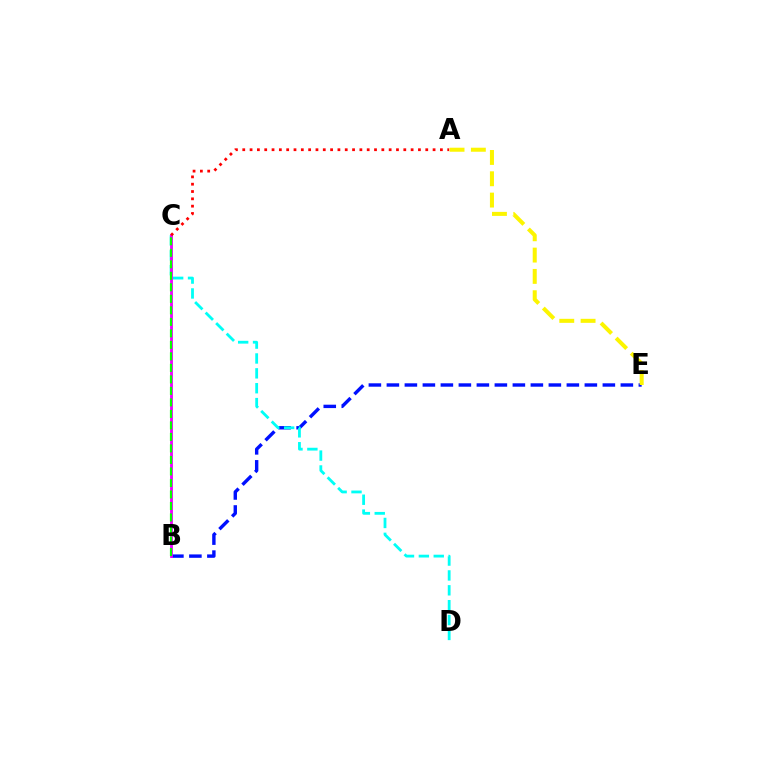{('B', 'E'): [{'color': '#0010ff', 'line_style': 'dashed', 'thickness': 2.44}], ('A', 'E'): [{'color': '#fcf500', 'line_style': 'dashed', 'thickness': 2.9}], ('C', 'D'): [{'color': '#00fff6', 'line_style': 'dashed', 'thickness': 2.02}], ('B', 'C'): [{'color': '#ee00ff', 'line_style': 'solid', 'thickness': 2.03}, {'color': '#08ff00', 'line_style': 'dashed', 'thickness': 1.56}], ('A', 'C'): [{'color': '#ff0000', 'line_style': 'dotted', 'thickness': 1.99}]}